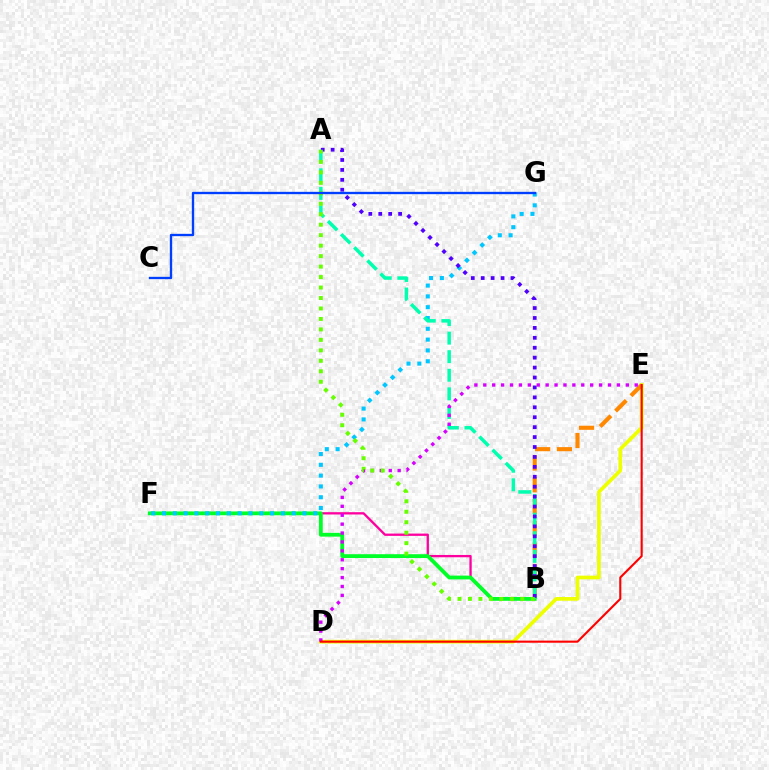{('D', 'E'): [{'color': '#eeff00', 'line_style': 'solid', 'thickness': 2.67}, {'color': '#d600ff', 'line_style': 'dotted', 'thickness': 2.42}, {'color': '#ff0000', 'line_style': 'solid', 'thickness': 1.51}], ('B', 'F'): [{'color': '#ff00a0', 'line_style': 'solid', 'thickness': 1.66}, {'color': '#00ff27', 'line_style': 'solid', 'thickness': 2.74}], ('B', 'E'): [{'color': '#ff8800', 'line_style': 'dashed', 'thickness': 2.96}], ('F', 'G'): [{'color': '#00c7ff', 'line_style': 'dotted', 'thickness': 2.94}], ('A', 'B'): [{'color': '#00ffaf', 'line_style': 'dashed', 'thickness': 2.52}, {'color': '#4f00ff', 'line_style': 'dotted', 'thickness': 2.7}, {'color': '#66ff00', 'line_style': 'dotted', 'thickness': 2.84}], ('C', 'G'): [{'color': '#003fff', 'line_style': 'solid', 'thickness': 1.68}]}